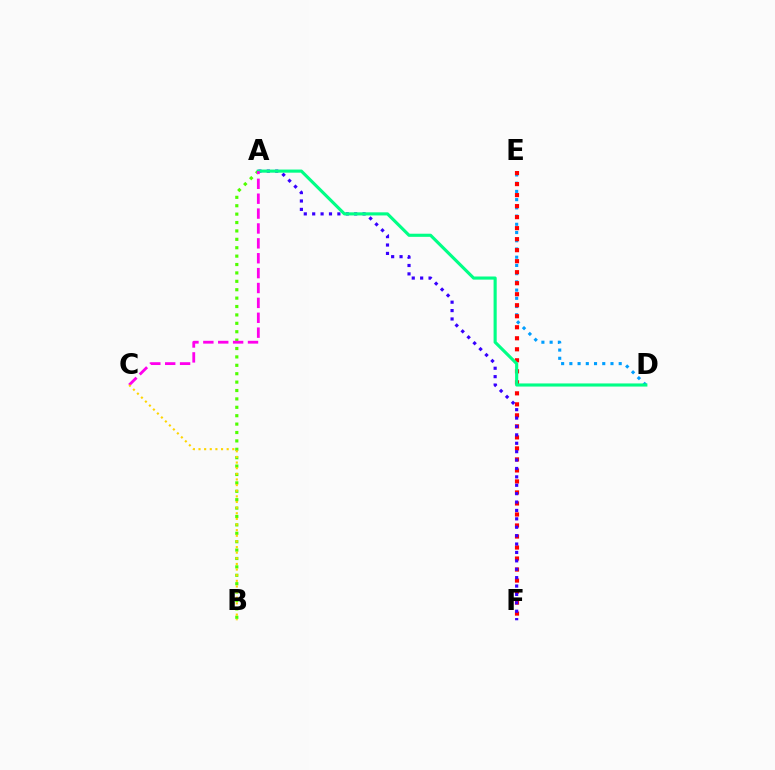{('D', 'E'): [{'color': '#009eff', 'line_style': 'dotted', 'thickness': 2.23}], ('E', 'F'): [{'color': '#ff0000', 'line_style': 'dotted', 'thickness': 2.99}], ('A', 'B'): [{'color': '#4fff00', 'line_style': 'dotted', 'thickness': 2.28}], ('A', 'F'): [{'color': '#3700ff', 'line_style': 'dotted', 'thickness': 2.28}], ('A', 'D'): [{'color': '#00ff86', 'line_style': 'solid', 'thickness': 2.25}], ('A', 'C'): [{'color': '#ff00ed', 'line_style': 'dashed', 'thickness': 2.02}], ('B', 'C'): [{'color': '#ffd500', 'line_style': 'dotted', 'thickness': 1.53}]}